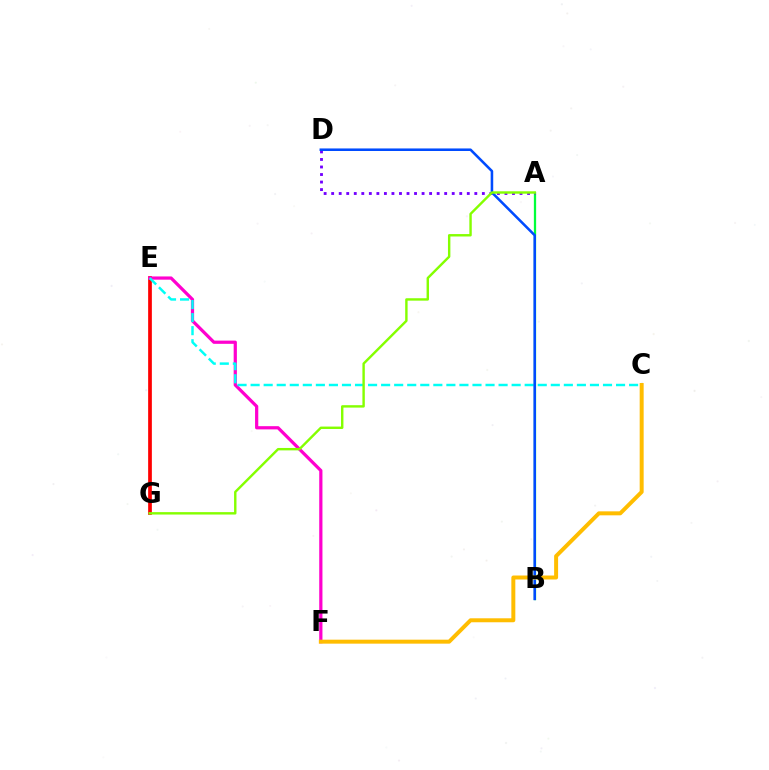{('A', 'B'): [{'color': '#00ff39', 'line_style': 'solid', 'thickness': 1.63}], ('A', 'D'): [{'color': '#7200ff', 'line_style': 'dotted', 'thickness': 2.05}], ('E', 'G'): [{'color': '#ff0000', 'line_style': 'solid', 'thickness': 2.67}], ('E', 'F'): [{'color': '#ff00cf', 'line_style': 'solid', 'thickness': 2.32}], ('C', 'E'): [{'color': '#00fff6', 'line_style': 'dashed', 'thickness': 1.77}], ('B', 'D'): [{'color': '#004bff', 'line_style': 'solid', 'thickness': 1.84}], ('C', 'F'): [{'color': '#ffbd00', 'line_style': 'solid', 'thickness': 2.86}], ('A', 'G'): [{'color': '#84ff00', 'line_style': 'solid', 'thickness': 1.74}]}